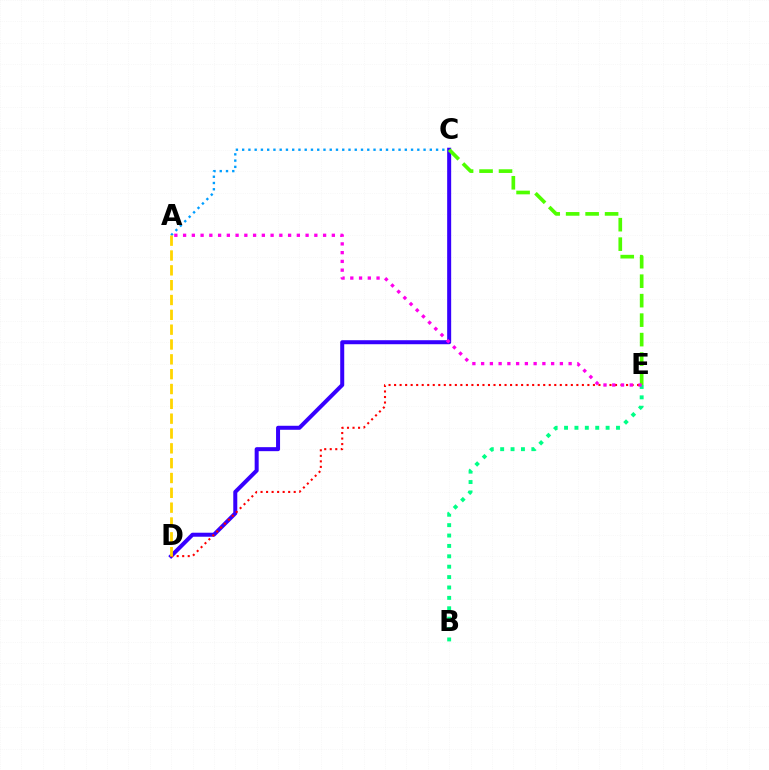{('A', 'C'): [{'color': '#009eff', 'line_style': 'dotted', 'thickness': 1.7}], ('B', 'E'): [{'color': '#00ff86', 'line_style': 'dotted', 'thickness': 2.82}], ('C', 'D'): [{'color': '#3700ff', 'line_style': 'solid', 'thickness': 2.88}], ('D', 'E'): [{'color': '#ff0000', 'line_style': 'dotted', 'thickness': 1.5}], ('A', 'D'): [{'color': '#ffd500', 'line_style': 'dashed', 'thickness': 2.02}], ('C', 'E'): [{'color': '#4fff00', 'line_style': 'dashed', 'thickness': 2.65}], ('A', 'E'): [{'color': '#ff00ed', 'line_style': 'dotted', 'thickness': 2.38}]}